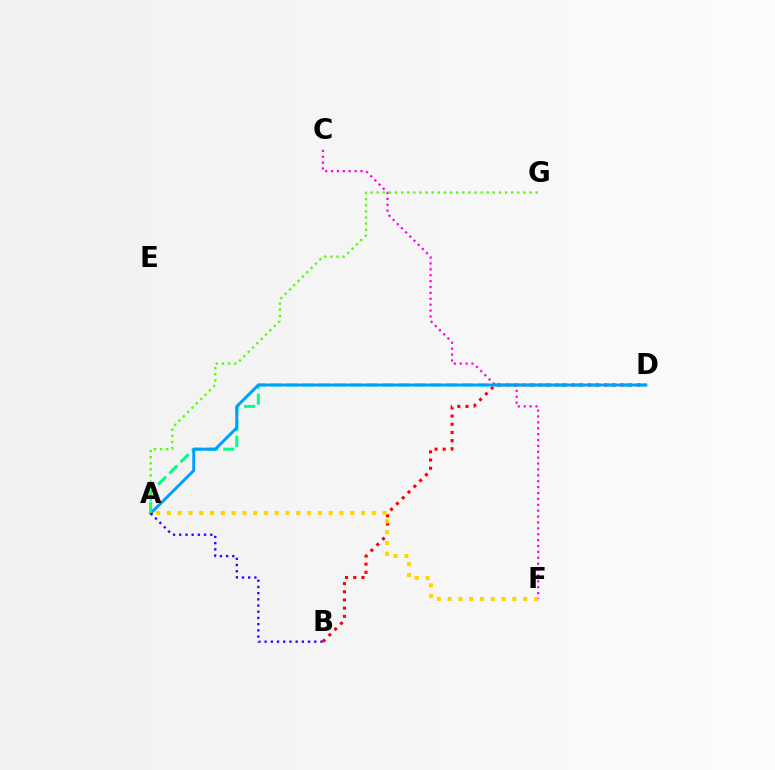{('A', 'D'): [{'color': '#00ff86', 'line_style': 'dashed', 'thickness': 2.16}, {'color': '#009eff', 'line_style': 'solid', 'thickness': 2.12}], ('B', 'D'): [{'color': '#ff0000', 'line_style': 'dotted', 'thickness': 2.22}], ('C', 'F'): [{'color': '#ff00ed', 'line_style': 'dotted', 'thickness': 1.6}], ('A', 'F'): [{'color': '#ffd500', 'line_style': 'dotted', 'thickness': 2.93}], ('A', 'G'): [{'color': '#4fff00', 'line_style': 'dotted', 'thickness': 1.66}], ('A', 'B'): [{'color': '#3700ff', 'line_style': 'dotted', 'thickness': 1.69}]}